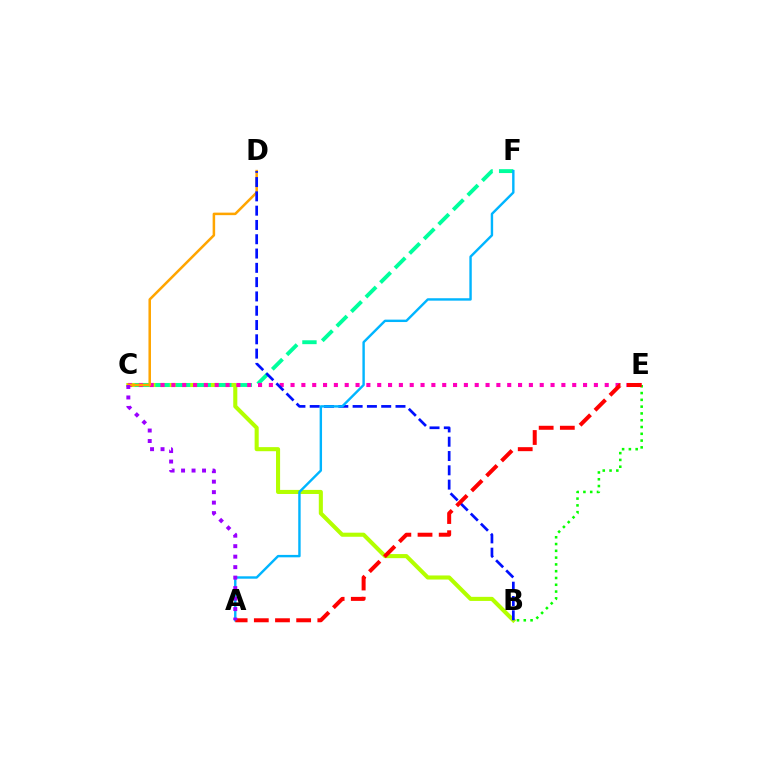{('B', 'C'): [{'color': '#b3ff00', 'line_style': 'solid', 'thickness': 2.94}], ('B', 'E'): [{'color': '#08ff00', 'line_style': 'dotted', 'thickness': 1.84}], ('C', 'F'): [{'color': '#00ff9d', 'line_style': 'dashed', 'thickness': 2.8}], ('C', 'E'): [{'color': '#ff00bd', 'line_style': 'dotted', 'thickness': 2.94}], ('C', 'D'): [{'color': '#ffa500', 'line_style': 'solid', 'thickness': 1.82}], ('B', 'D'): [{'color': '#0010ff', 'line_style': 'dashed', 'thickness': 1.94}], ('A', 'F'): [{'color': '#00b5ff', 'line_style': 'solid', 'thickness': 1.74}], ('A', 'E'): [{'color': '#ff0000', 'line_style': 'dashed', 'thickness': 2.88}], ('A', 'C'): [{'color': '#9b00ff', 'line_style': 'dotted', 'thickness': 2.85}]}